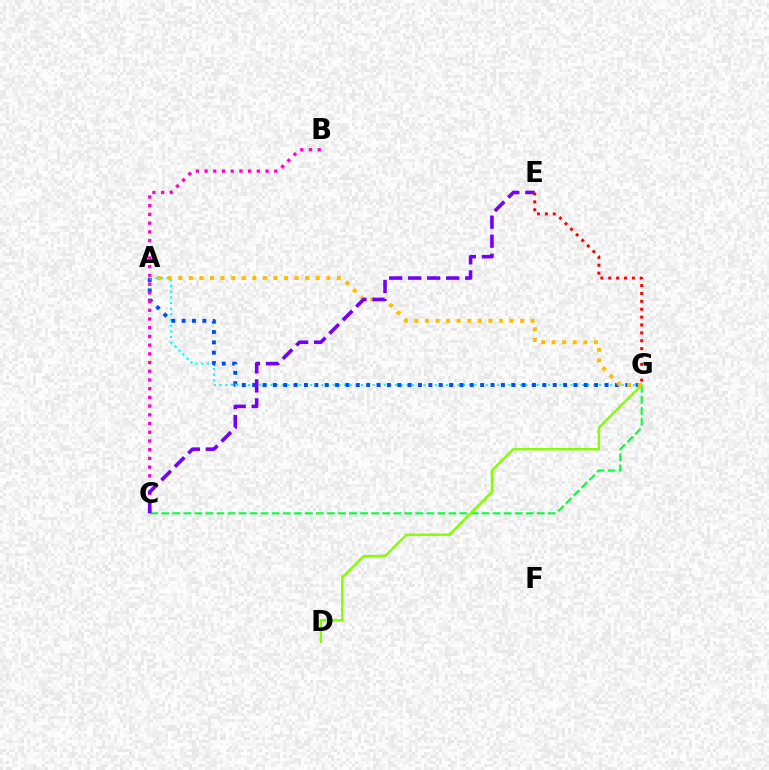{('A', 'G'): [{'color': '#00fff6', 'line_style': 'dotted', 'thickness': 1.54}, {'color': '#004bff', 'line_style': 'dotted', 'thickness': 2.82}, {'color': '#ffbd00', 'line_style': 'dotted', 'thickness': 2.87}], ('B', 'C'): [{'color': '#ff00cf', 'line_style': 'dotted', 'thickness': 2.37}], ('C', 'G'): [{'color': '#00ff39', 'line_style': 'dashed', 'thickness': 1.5}], ('D', 'G'): [{'color': '#84ff00', 'line_style': 'solid', 'thickness': 1.76}], ('C', 'E'): [{'color': '#7200ff', 'line_style': 'dashed', 'thickness': 2.58}], ('E', 'G'): [{'color': '#ff0000', 'line_style': 'dotted', 'thickness': 2.14}]}